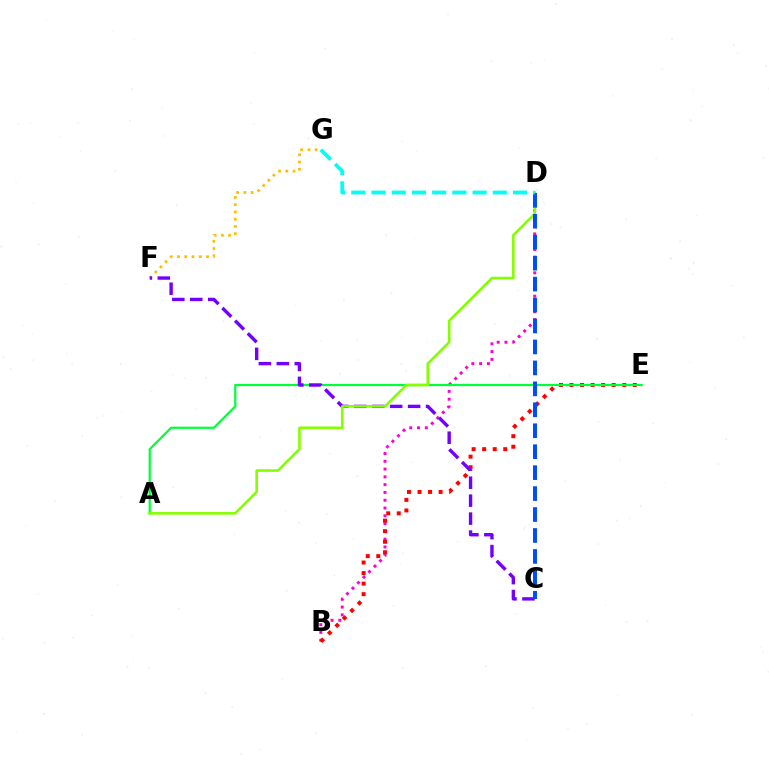{('B', 'D'): [{'color': '#ff00cf', 'line_style': 'dotted', 'thickness': 2.12}], ('B', 'E'): [{'color': '#ff0000', 'line_style': 'dotted', 'thickness': 2.86}], ('A', 'E'): [{'color': '#00ff39', 'line_style': 'solid', 'thickness': 1.59}], ('F', 'G'): [{'color': '#ffbd00', 'line_style': 'dotted', 'thickness': 1.97}], ('C', 'F'): [{'color': '#7200ff', 'line_style': 'dashed', 'thickness': 2.44}], ('A', 'D'): [{'color': '#84ff00', 'line_style': 'solid', 'thickness': 1.87}], ('C', 'D'): [{'color': '#004bff', 'line_style': 'dashed', 'thickness': 2.85}], ('D', 'G'): [{'color': '#00fff6', 'line_style': 'dashed', 'thickness': 2.75}]}